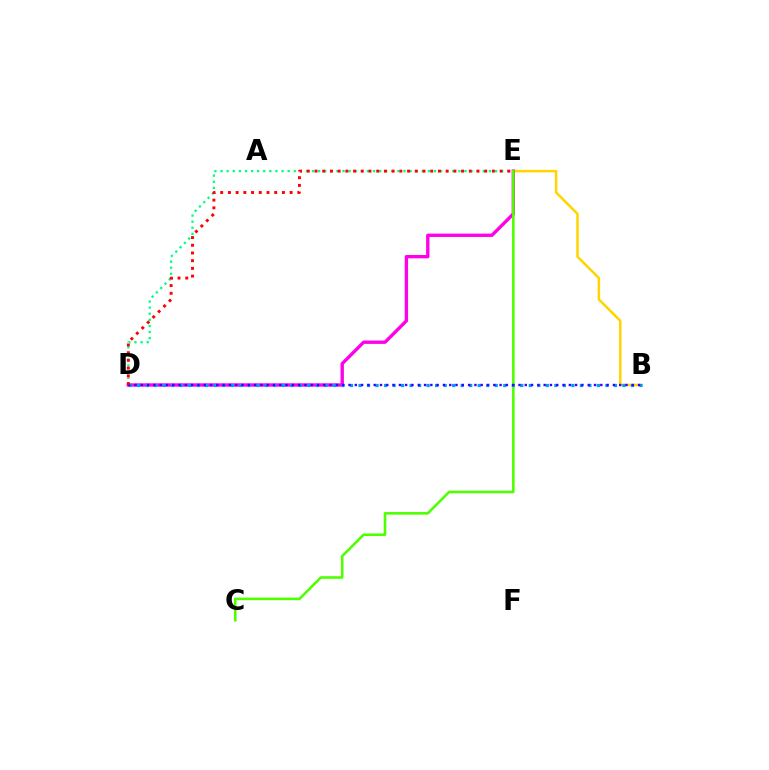{('B', 'E'): [{'color': '#ffd500', 'line_style': 'solid', 'thickness': 1.81}], ('D', 'E'): [{'color': '#ff00ed', 'line_style': 'solid', 'thickness': 2.41}, {'color': '#00ff86', 'line_style': 'dotted', 'thickness': 1.66}, {'color': '#ff0000', 'line_style': 'dotted', 'thickness': 2.1}], ('C', 'E'): [{'color': '#4fff00', 'line_style': 'solid', 'thickness': 1.87}], ('B', 'D'): [{'color': '#009eff', 'line_style': 'dotted', 'thickness': 2.31}, {'color': '#3700ff', 'line_style': 'dotted', 'thickness': 1.71}]}